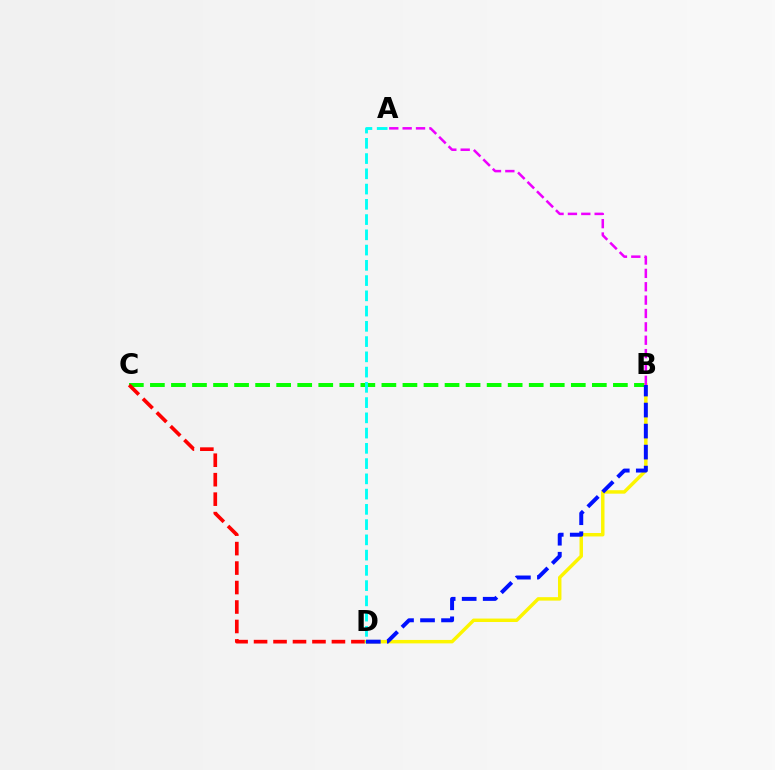{('B', 'C'): [{'color': '#08ff00', 'line_style': 'dashed', 'thickness': 2.86}], ('B', 'D'): [{'color': '#fcf500', 'line_style': 'solid', 'thickness': 2.49}, {'color': '#0010ff', 'line_style': 'dashed', 'thickness': 2.85}], ('A', 'B'): [{'color': '#ee00ff', 'line_style': 'dashed', 'thickness': 1.82}], ('A', 'D'): [{'color': '#00fff6', 'line_style': 'dashed', 'thickness': 2.07}], ('C', 'D'): [{'color': '#ff0000', 'line_style': 'dashed', 'thickness': 2.64}]}